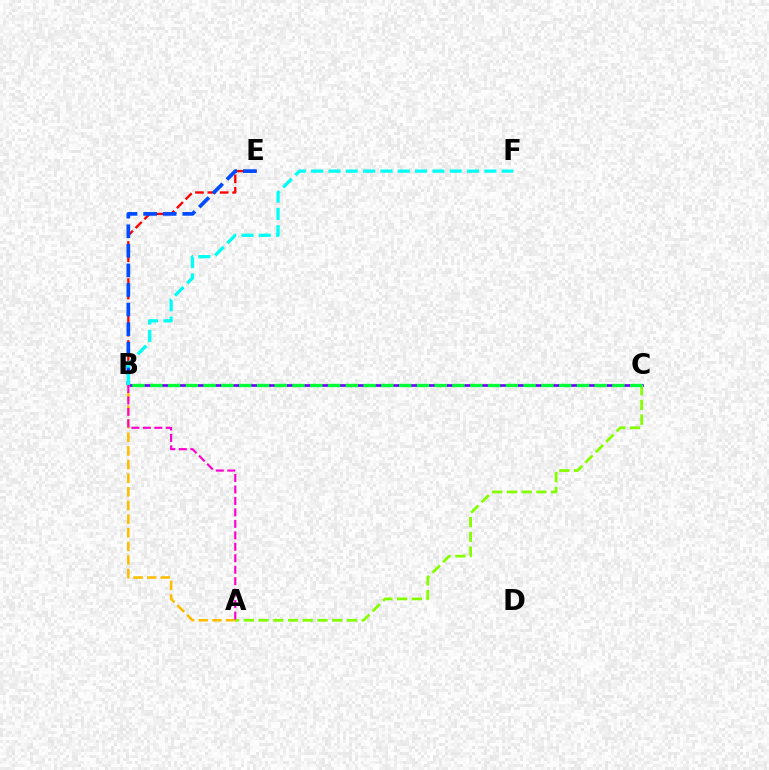{('B', 'C'): [{'color': '#7200ff', 'line_style': 'solid', 'thickness': 1.93}, {'color': '#00ff39', 'line_style': 'dashed', 'thickness': 2.42}], ('A', 'B'): [{'color': '#ffbd00', 'line_style': 'dashed', 'thickness': 1.85}, {'color': '#ff00cf', 'line_style': 'dashed', 'thickness': 1.56}], ('A', 'C'): [{'color': '#84ff00', 'line_style': 'dashed', 'thickness': 2.0}], ('B', 'E'): [{'color': '#ff0000', 'line_style': 'dashed', 'thickness': 1.68}, {'color': '#004bff', 'line_style': 'dashed', 'thickness': 2.66}], ('B', 'F'): [{'color': '#00fff6', 'line_style': 'dashed', 'thickness': 2.35}]}